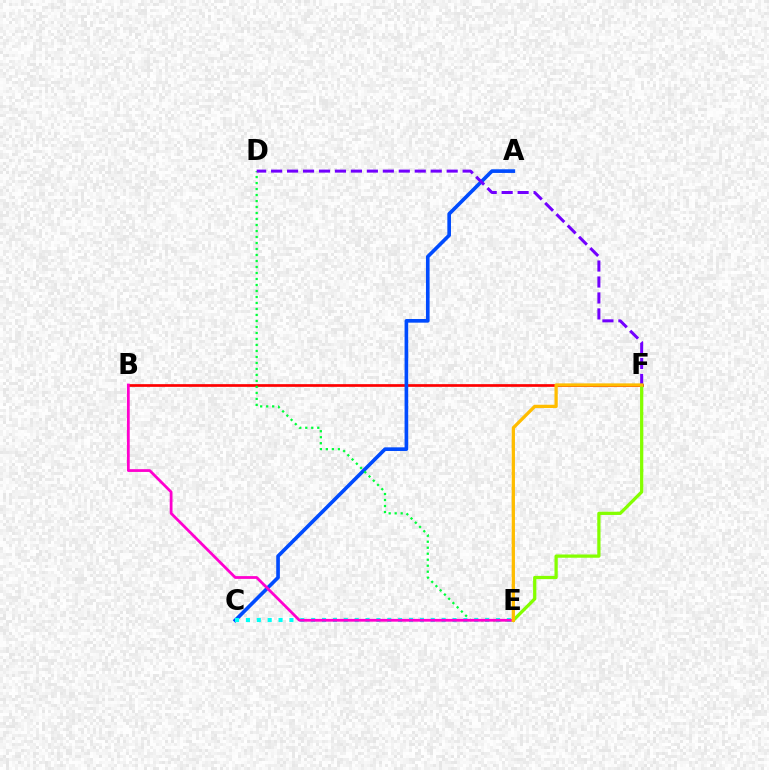{('B', 'F'): [{'color': '#ff0000', 'line_style': 'solid', 'thickness': 1.95}], ('A', 'C'): [{'color': '#004bff', 'line_style': 'solid', 'thickness': 2.62}], ('E', 'F'): [{'color': '#84ff00', 'line_style': 'solid', 'thickness': 2.34}, {'color': '#ffbd00', 'line_style': 'solid', 'thickness': 2.35}], ('D', 'E'): [{'color': '#00ff39', 'line_style': 'dotted', 'thickness': 1.63}], ('D', 'F'): [{'color': '#7200ff', 'line_style': 'dashed', 'thickness': 2.17}], ('C', 'E'): [{'color': '#00fff6', 'line_style': 'dotted', 'thickness': 2.95}], ('B', 'E'): [{'color': '#ff00cf', 'line_style': 'solid', 'thickness': 2.0}]}